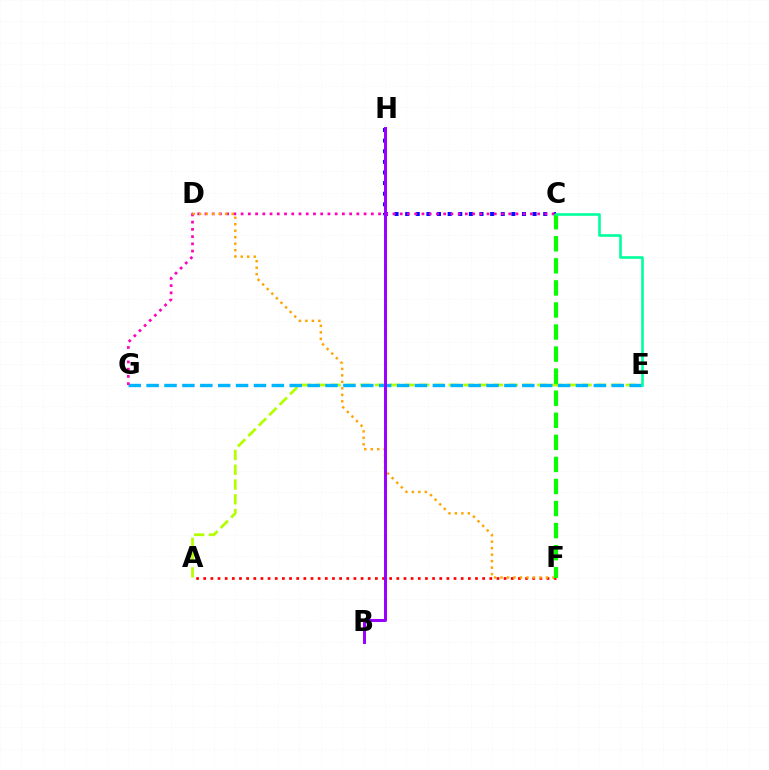{('C', 'H'): [{'color': '#0010ff', 'line_style': 'dotted', 'thickness': 2.88}], ('A', 'E'): [{'color': '#b3ff00', 'line_style': 'dashed', 'thickness': 2.0}], ('E', 'G'): [{'color': '#00b5ff', 'line_style': 'dashed', 'thickness': 2.43}], ('A', 'F'): [{'color': '#ff0000', 'line_style': 'dotted', 'thickness': 1.94}], ('C', 'G'): [{'color': '#ff00bd', 'line_style': 'dotted', 'thickness': 1.97}], ('D', 'F'): [{'color': '#ffa500', 'line_style': 'dotted', 'thickness': 1.76}], ('B', 'H'): [{'color': '#9b00ff', 'line_style': 'solid', 'thickness': 2.14}], ('C', 'F'): [{'color': '#08ff00', 'line_style': 'dashed', 'thickness': 3.0}], ('C', 'E'): [{'color': '#00ff9d', 'line_style': 'solid', 'thickness': 1.88}]}